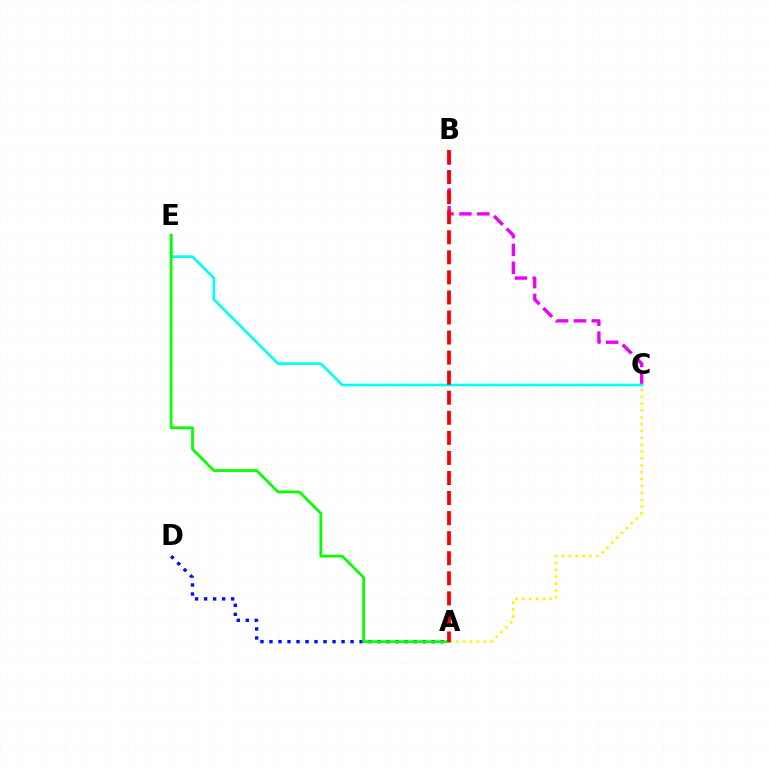{('A', 'D'): [{'color': '#0010ff', 'line_style': 'dotted', 'thickness': 2.45}], ('A', 'C'): [{'color': '#fcf500', 'line_style': 'dotted', 'thickness': 1.87}], ('B', 'C'): [{'color': '#ee00ff', 'line_style': 'dashed', 'thickness': 2.43}], ('C', 'E'): [{'color': '#00fff6', 'line_style': 'solid', 'thickness': 1.91}], ('A', 'E'): [{'color': '#08ff00', 'line_style': 'solid', 'thickness': 1.98}], ('A', 'B'): [{'color': '#ff0000', 'line_style': 'dashed', 'thickness': 2.73}]}